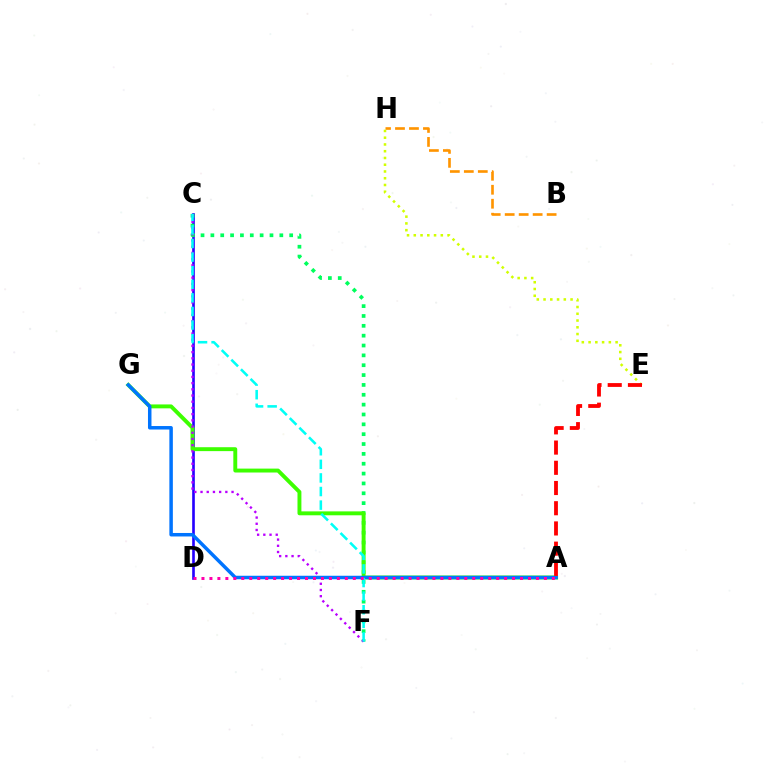{('C', 'D'): [{'color': '#2500ff', 'line_style': 'solid', 'thickness': 1.9}], ('C', 'F'): [{'color': '#00ff5c', 'line_style': 'dotted', 'thickness': 2.68}, {'color': '#b900ff', 'line_style': 'dotted', 'thickness': 1.69}, {'color': '#00fff6', 'line_style': 'dashed', 'thickness': 1.85}], ('A', 'G'): [{'color': '#3dff00', 'line_style': 'solid', 'thickness': 2.82}, {'color': '#0074ff', 'line_style': 'solid', 'thickness': 2.51}], ('B', 'H'): [{'color': '#ff9400', 'line_style': 'dashed', 'thickness': 1.9}], ('E', 'H'): [{'color': '#d1ff00', 'line_style': 'dotted', 'thickness': 1.84}], ('A', 'D'): [{'color': '#ff00ac', 'line_style': 'dotted', 'thickness': 2.16}], ('A', 'E'): [{'color': '#ff0000', 'line_style': 'dashed', 'thickness': 2.75}]}